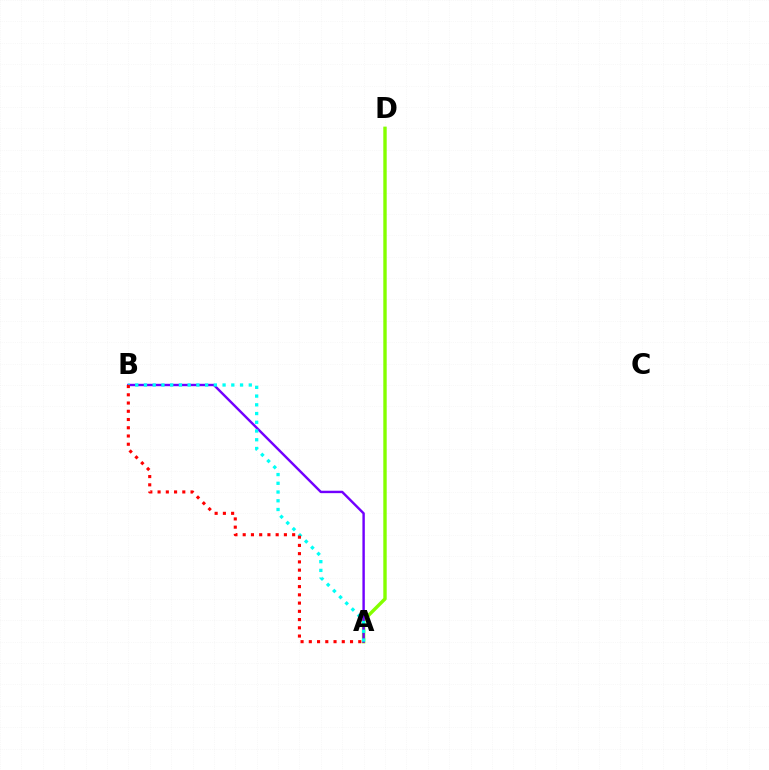{('A', 'D'): [{'color': '#84ff00', 'line_style': 'solid', 'thickness': 2.46}], ('A', 'B'): [{'color': '#7200ff', 'line_style': 'solid', 'thickness': 1.74}, {'color': '#00fff6', 'line_style': 'dotted', 'thickness': 2.37}, {'color': '#ff0000', 'line_style': 'dotted', 'thickness': 2.24}]}